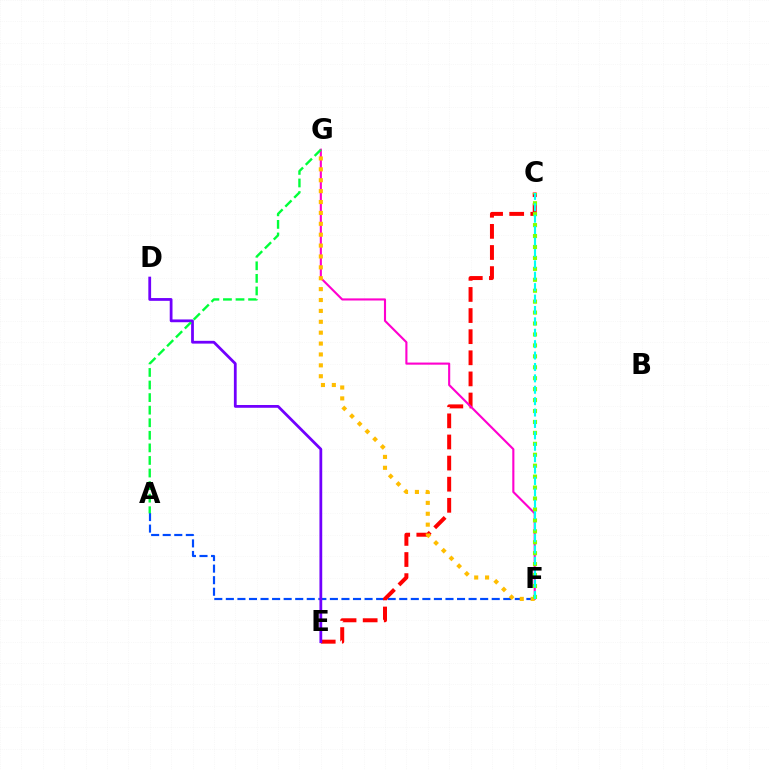{('A', 'F'): [{'color': '#004bff', 'line_style': 'dashed', 'thickness': 1.57}], ('C', 'E'): [{'color': '#ff0000', 'line_style': 'dashed', 'thickness': 2.87}], ('F', 'G'): [{'color': '#ff00cf', 'line_style': 'solid', 'thickness': 1.52}, {'color': '#ffbd00', 'line_style': 'dotted', 'thickness': 2.96}], ('D', 'E'): [{'color': '#7200ff', 'line_style': 'solid', 'thickness': 2.0}], ('C', 'F'): [{'color': '#84ff00', 'line_style': 'dotted', 'thickness': 2.97}, {'color': '#00fff6', 'line_style': 'dashed', 'thickness': 1.55}], ('A', 'G'): [{'color': '#00ff39', 'line_style': 'dashed', 'thickness': 1.71}]}